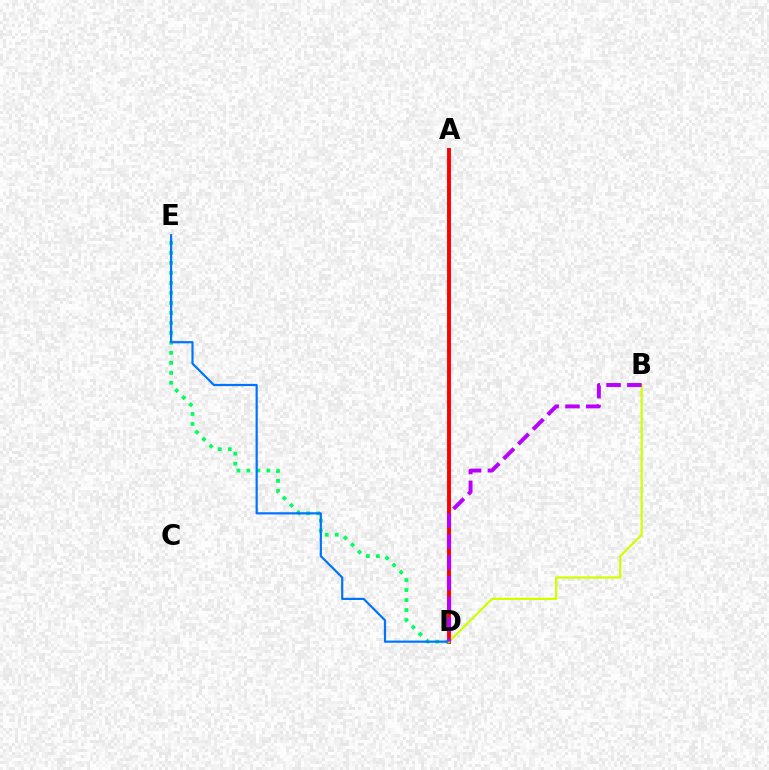{('A', 'D'): [{'color': '#ff0000', 'line_style': 'solid', 'thickness': 2.81}], ('D', 'E'): [{'color': '#00ff5c', 'line_style': 'dotted', 'thickness': 2.72}, {'color': '#0074ff', 'line_style': 'solid', 'thickness': 1.58}], ('B', 'D'): [{'color': '#d1ff00', 'line_style': 'solid', 'thickness': 1.6}, {'color': '#b900ff', 'line_style': 'dashed', 'thickness': 2.83}]}